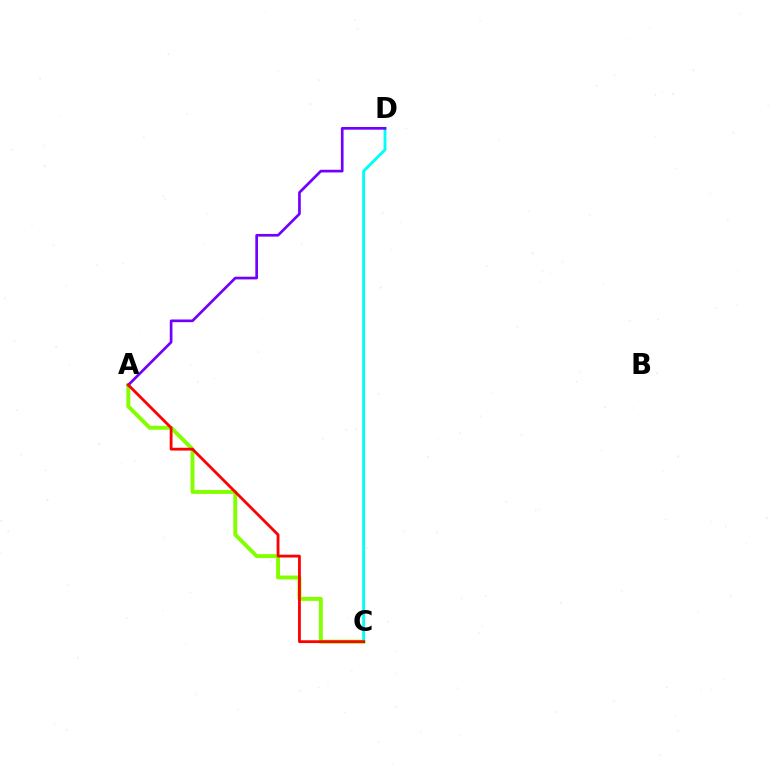{('A', 'C'): [{'color': '#84ff00', 'line_style': 'solid', 'thickness': 2.83}, {'color': '#ff0000', 'line_style': 'solid', 'thickness': 2.02}], ('C', 'D'): [{'color': '#00fff6', 'line_style': 'solid', 'thickness': 2.07}], ('A', 'D'): [{'color': '#7200ff', 'line_style': 'solid', 'thickness': 1.94}]}